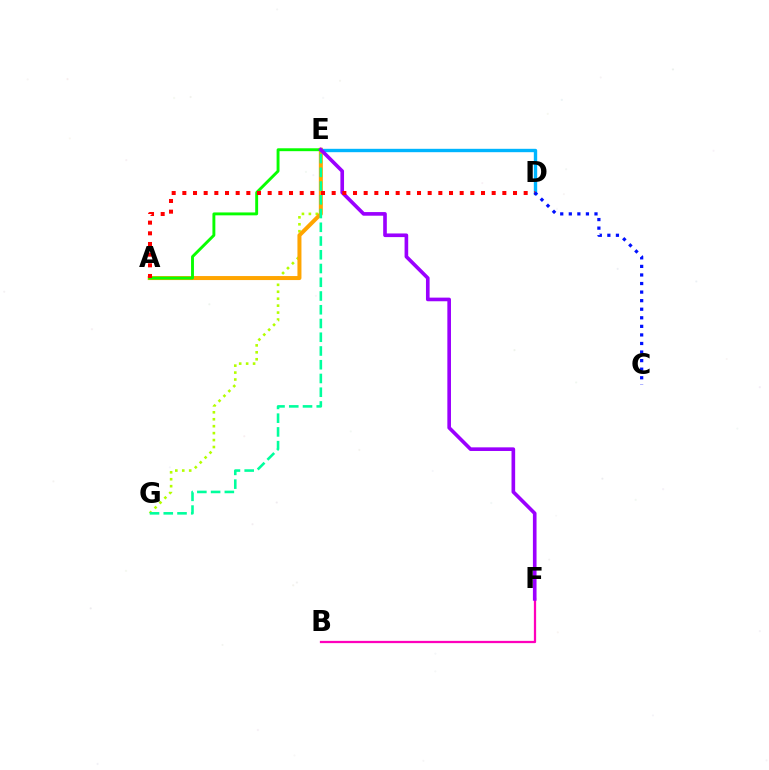{('E', 'G'): [{'color': '#b3ff00', 'line_style': 'dotted', 'thickness': 1.89}, {'color': '#00ff9d', 'line_style': 'dashed', 'thickness': 1.87}], ('A', 'E'): [{'color': '#ffa500', 'line_style': 'solid', 'thickness': 2.89}, {'color': '#08ff00', 'line_style': 'solid', 'thickness': 2.09}], ('B', 'F'): [{'color': '#ff00bd', 'line_style': 'solid', 'thickness': 1.63}], ('D', 'E'): [{'color': '#00b5ff', 'line_style': 'solid', 'thickness': 2.43}], ('E', 'F'): [{'color': '#9b00ff', 'line_style': 'solid', 'thickness': 2.62}], ('A', 'D'): [{'color': '#ff0000', 'line_style': 'dotted', 'thickness': 2.9}], ('C', 'D'): [{'color': '#0010ff', 'line_style': 'dotted', 'thickness': 2.33}]}